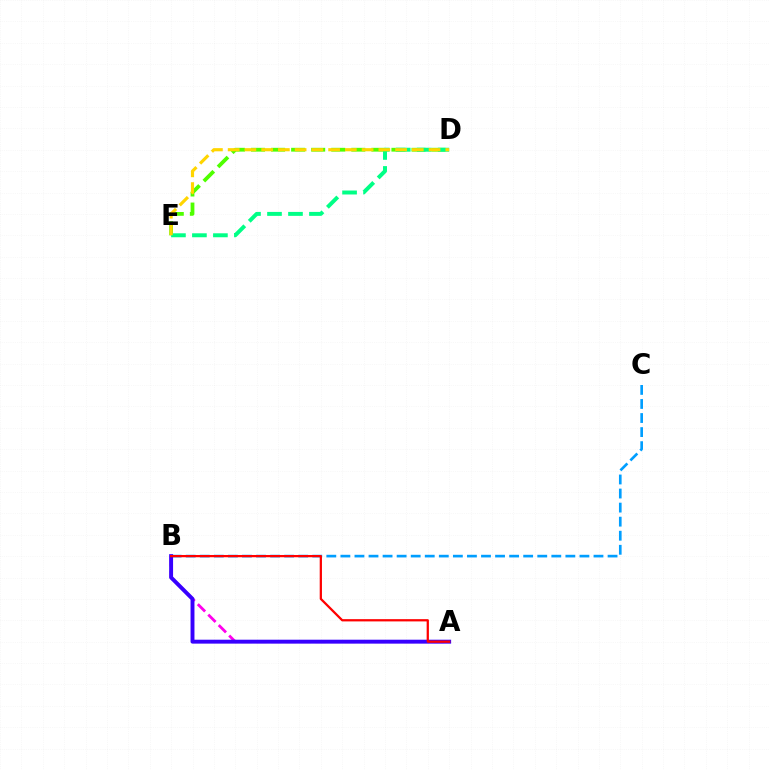{('A', 'B'): [{'color': '#ff00ed', 'line_style': 'dashed', 'thickness': 2.01}, {'color': '#3700ff', 'line_style': 'solid', 'thickness': 2.82}, {'color': '#ff0000', 'line_style': 'solid', 'thickness': 1.62}], ('B', 'C'): [{'color': '#009eff', 'line_style': 'dashed', 'thickness': 1.91}], ('D', 'E'): [{'color': '#4fff00', 'line_style': 'dashed', 'thickness': 2.72}, {'color': '#00ff86', 'line_style': 'dashed', 'thickness': 2.85}, {'color': '#ffd500', 'line_style': 'dashed', 'thickness': 2.27}]}